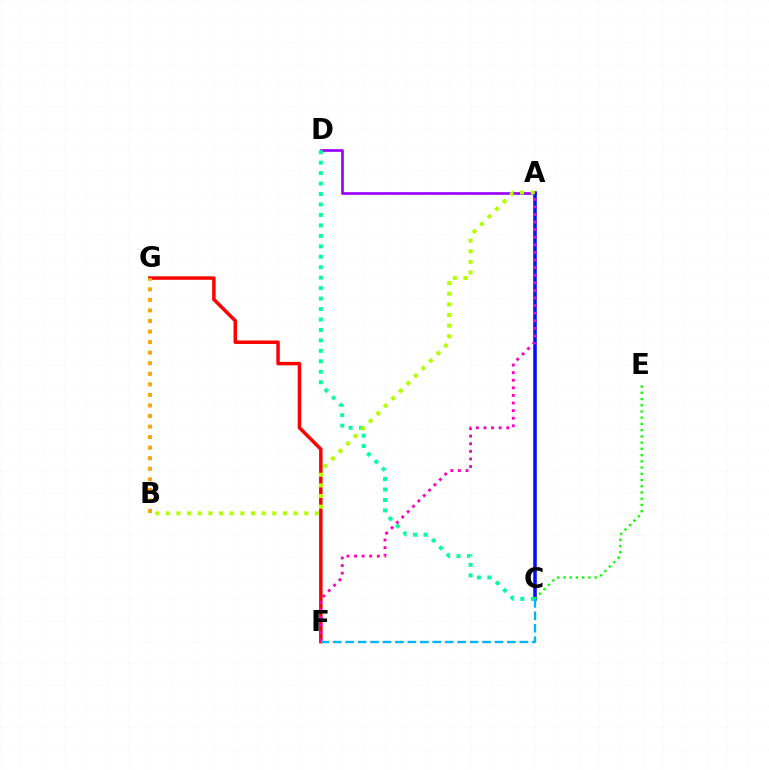{('F', 'G'): [{'color': '#ff0000', 'line_style': 'solid', 'thickness': 2.5}], ('A', 'D'): [{'color': '#9b00ff', 'line_style': 'solid', 'thickness': 1.94}], ('A', 'C'): [{'color': '#0010ff', 'line_style': 'solid', 'thickness': 2.56}], ('C', 'D'): [{'color': '#00ff9d', 'line_style': 'dotted', 'thickness': 2.84}], ('B', 'G'): [{'color': '#ffa500', 'line_style': 'dotted', 'thickness': 2.87}], ('A', 'F'): [{'color': '#ff00bd', 'line_style': 'dotted', 'thickness': 2.06}], ('C', 'E'): [{'color': '#08ff00', 'line_style': 'dotted', 'thickness': 1.69}], ('C', 'F'): [{'color': '#00b5ff', 'line_style': 'dashed', 'thickness': 1.69}], ('A', 'B'): [{'color': '#b3ff00', 'line_style': 'dotted', 'thickness': 2.89}]}